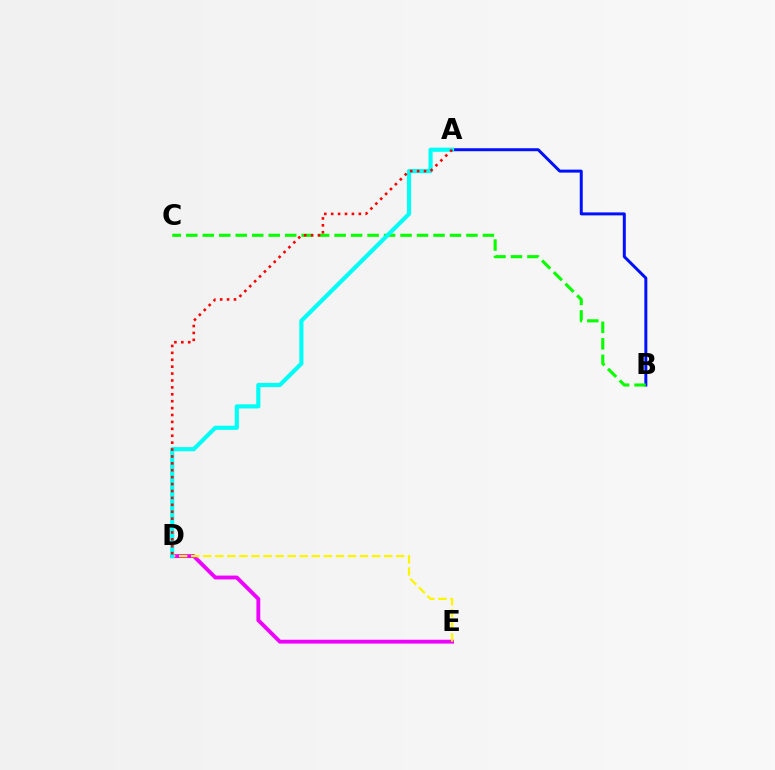{('D', 'E'): [{'color': '#ee00ff', 'line_style': 'solid', 'thickness': 2.77}, {'color': '#fcf500', 'line_style': 'dashed', 'thickness': 1.64}], ('A', 'B'): [{'color': '#0010ff', 'line_style': 'solid', 'thickness': 2.15}], ('B', 'C'): [{'color': '#08ff00', 'line_style': 'dashed', 'thickness': 2.24}], ('A', 'D'): [{'color': '#00fff6', 'line_style': 'solid', 'thickness': 2.98}, {'color': '#ff0000', 'line_style': 'dotted', 'thickness': 1.88}]}